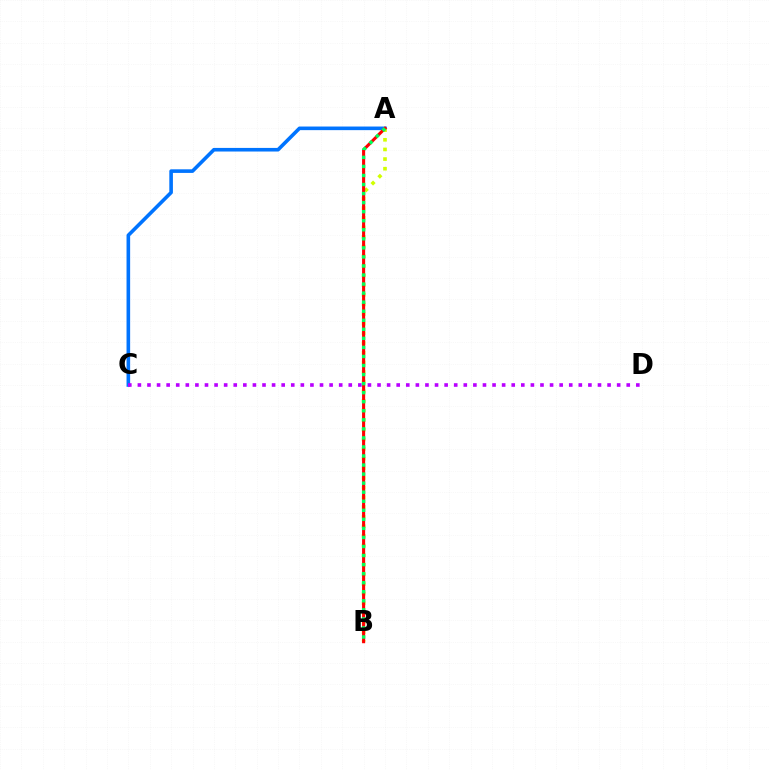{('A', 'C'): [{'color': '#0074ff', 'line_style': 'solid', 'thickness': 2.6}], ('A', 'B'): [{'color': '#d1ff00', 'line_style': 'dotted', 'thickness': 2.62}, {'color': '#ff0000', 'line_style': 'solid', 'thickness': 2.22}, {'color': '#00ff5c', 'line_style': 'dotted', 'thickness': 2.46}], ('C', 'D'): [{'color': '#b900ff', 'line_style': 'dotted', 'thickness': 2.6}]}